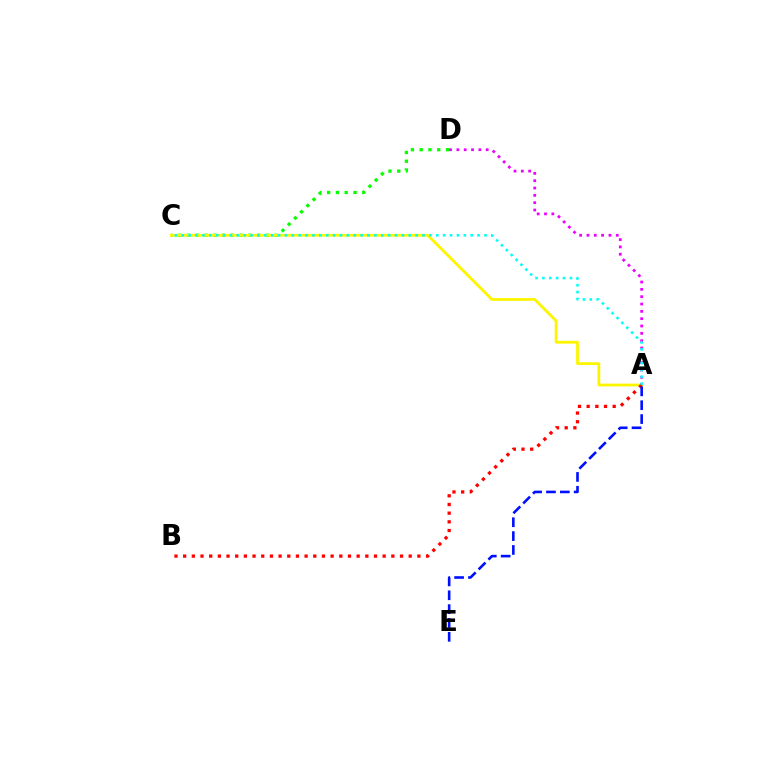{('C', 'D'): [{'color': '#08ff00', 'line_style': 'dotted', 'thickness': 2.38}], ('A', 'C'): [{'color': '#fcf500', 'line_style': 'solid', 'thickness': 2.01}, {'color': '#00fff6', 'line_style': 'dotted', 'thickness': 1.87}], ('A', 'D'): [{'color': '#ee00ff', 'line_style': 'dotted', 'thickness': 1.99}], ('A', 'B'): [{'color': '#ff0000', 'line_style': 'dotted', 'thickness': 2.36}], ('A', 'E'): [{'color': '#0010ff', 'line_style': 'dashed', 'thickness': 1.88}]}